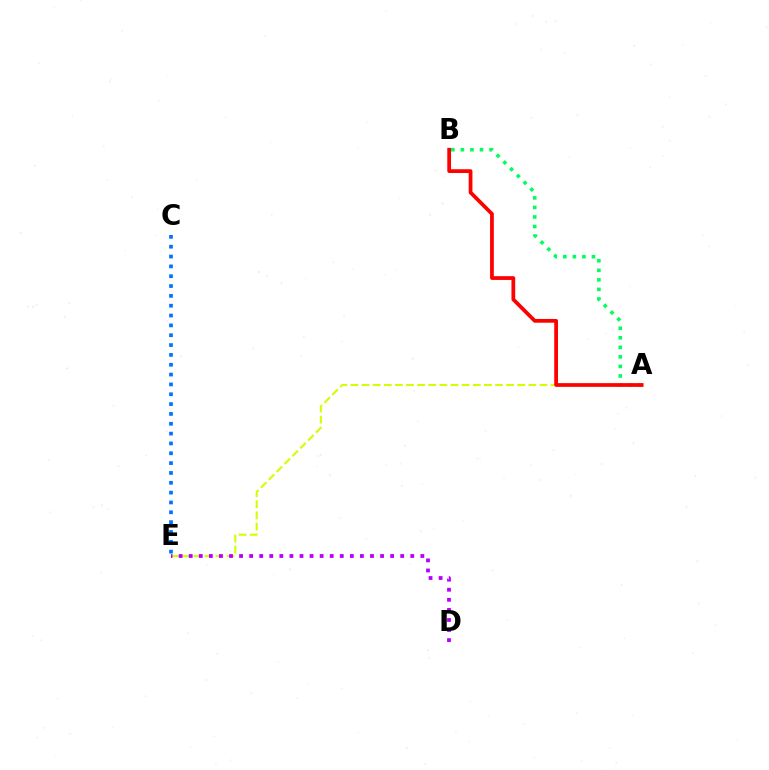{('A', 'B'): [{'color': '#00ff5c', 'line_style': 'dotted', 'thickness': 2.59}, {'color': '#ff0000', 'line_style': 'solid', 'thickness': 2.7}], ('A', 'E'): [{'color': '#d1ff00', 'line_style': 'dashed', 'thickness': 1.51}], ('C', 'E'): [{'color': '#0074ff', 'line_style': 'dotted', 'thickness': 2.67}], ('D', 'E'): [{'color': '#b900ff', 'line_style': 'dotted', 'thickness': 2.74}]}